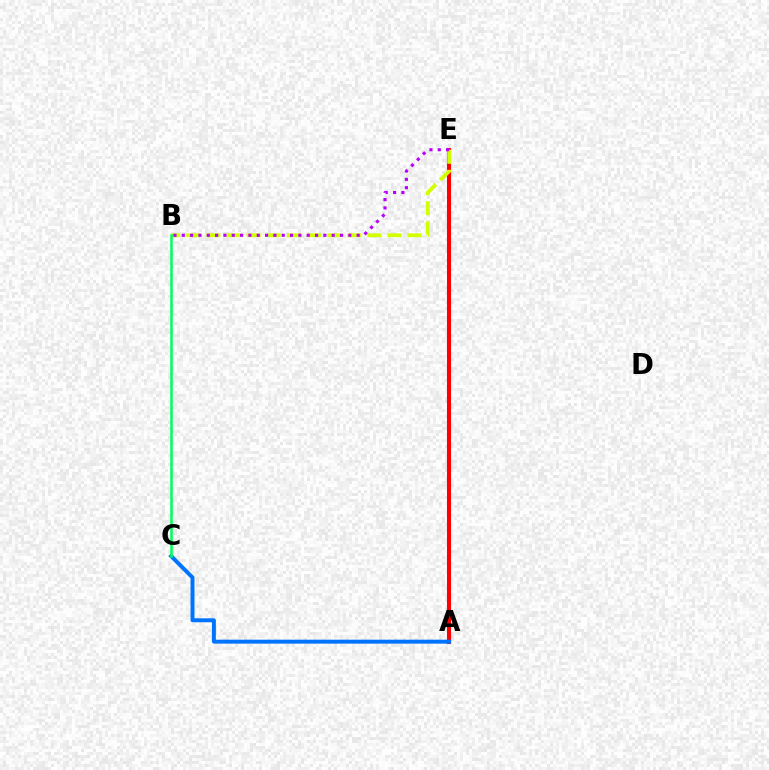{('A', 'E'): [{'color': '#ff0000', 'line_style': 'solid', 'thickness': 2.94}], ('A', 'C'): [{'color': '#0074ff', 'line_style': 'solid', 'thickness': 2.85}], ('B', 'E'): [{'color': '#d1ff00', 'line_style': 'dashed', 'thickness': 2.73}, {'color': '#b900ff', 'line_style': 'dotted', 'thickness': 2.26}], ('B', 'C'): [{'color': '#00ff5c', 'line_style': 'solid', 'thickness': 1.83}]}